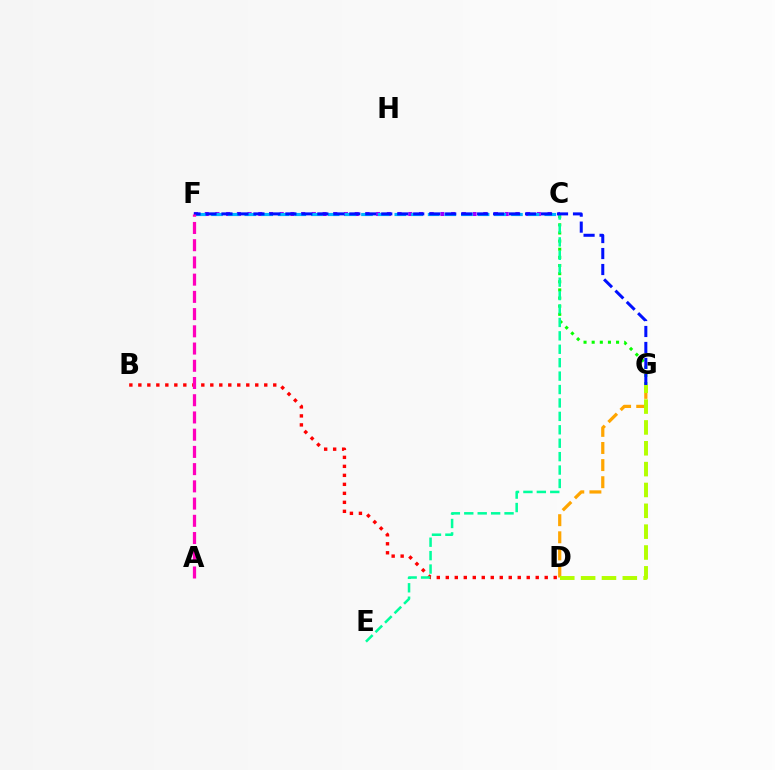{('C', 'G'): [{'color': '#08ff00', 'line_style': 'dotted', 'thickness': 2.21}], ('C', 'F'): [{'color': '#9b00ff', 'line_style': 'dotted', 'thickness': 2.91}, {'color': '#00b5ff', 'line_style': 'dashed', 'thickness': 2.26}], ('D', 'G'): [{'color': '#ffa500', 'line_style': 'dashed', 'thickness': 2.33}, {'color': '#b3ff00', 'line_style': 'dashed', 'thickness': 2.83}], ('B', 'D'): [{'color': '#ff0000', 'line_style': 'dotted', 'thickness': 2.44}], ('C', 'E'): [{'color': '#00ff9d', 'line_style': 'dashed', 'thickness': 1.82}], ('F', 'G'): [{'color': '#0010ff', 'line_style': 'dashed', 'thickness': 2.17}], ('A', 'F'): [{'color': '#ff00bd', 'line_style': 'dashed', 'thickness': 2.34}]}